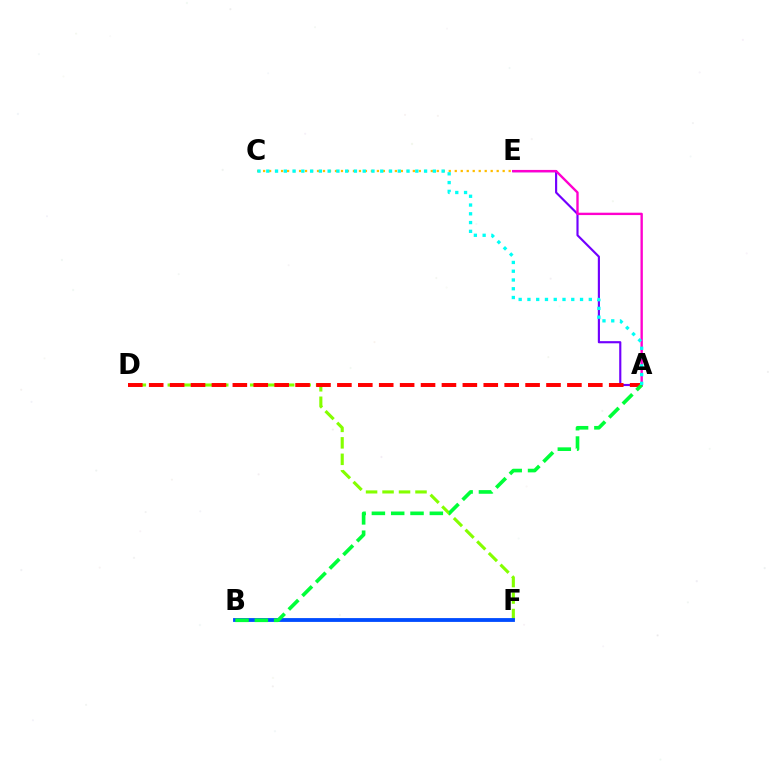{('D', 'F'): [{'color': '#84ff00', 'line_style': 'dashed', 'thickness': 2.24}], ('A', 'E'): [{'color': '#7200ff', 'line_style': 'solid', 'thickness': 1.55}, {'color': '#ff00cf', 'line_style': 'solid', 'thickness': 1.71}], ('B', 'F'): [{'color': '#004bff', 'line_style': 'solid', 'thickness': 2.75}], ('A', 'D'): [{'color': '#ff0000', 'line_style': 'dashed', 'thickness': 2.84}], ('A', 'B'): [{'color': '#00ff39', 'line_style': 'dashed', 'thickness': 2.62}], ('C', 'E'): [{'color': '#ffbd00', 'line_style': 'dotted', 'thickness': 1.63}], ('A', 'C'): [{'color': '#00fff6', 'line_style': 'dotted', 'thickness': 2.38}]}